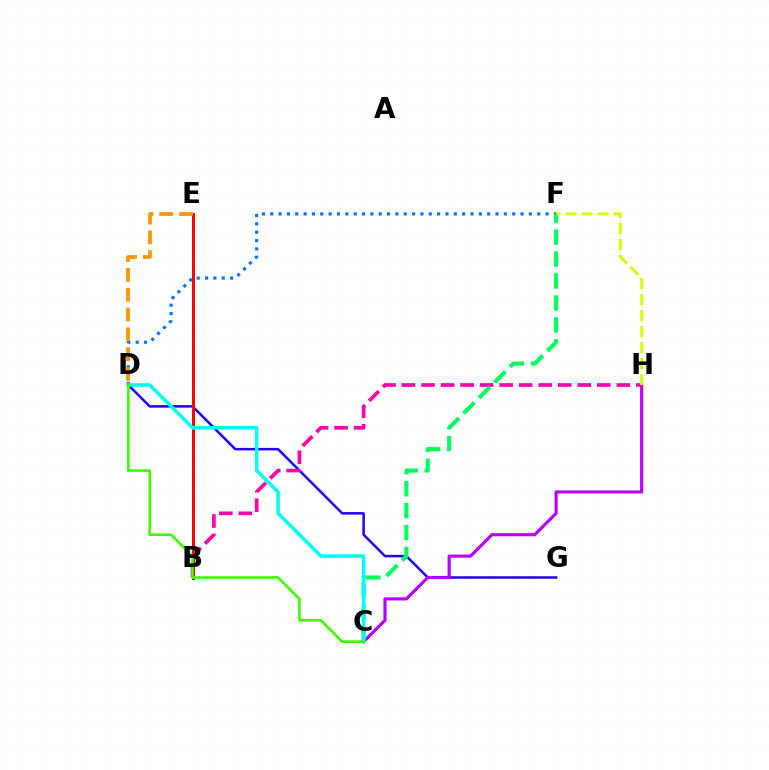{('D', 'F'): [{'color': '#0074ff', 'line_style': 'dotted', 'thickness': 2.27}], ('D', 'G'): [{'color': '#2500ff', 'line_style': 'solid', 'thickness': 1.82}], ('C', 'H'): [{'color': '#b900ff', 'line_style': 'solid', 'thickness': 2.28}], ('B', 'H'): [{'color': '#ff00ac', 'line_style': 'dashed', 'thickness': 2.65}], ('C', 'F'): [{'color': '#00ff5c', 'line_style': 'dashed', 'thickness': 2.98}], ('B', 'E'): [{'color': '#ff0000', 'line_style': 'solid', 'thickness': 2.15}], ('C', 'D'): [{'color': '#00fff6', 'line_style': 'solid', 'thickness': 2.56}, {'color': '#3dff00', 'line_style': 'solid', 'thickness': 1.91}], ('F', 'H'): [{'color': '#d1ff00', 'line_style': 'dashed', 'thickness': 2.17}], ('D', 'E'): [{'color': '#ff9400', 'line_style': 'dashed', 'thickness': 2.69}]}